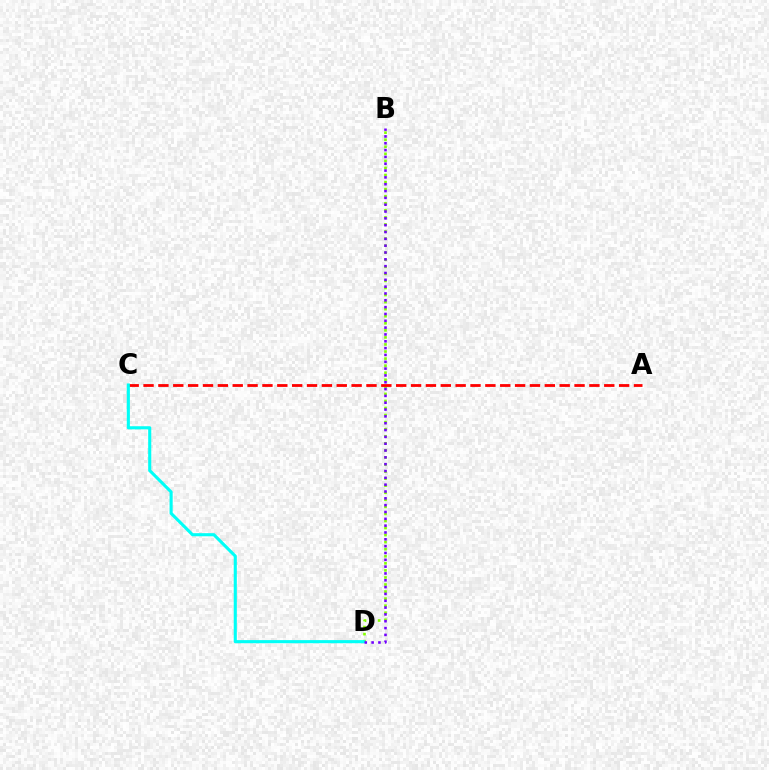{('B', 'D'): [{'color': '#84ff00', 'line_style': 'dotted', 'thickness': 1.92}, {'color': '#7200ff', 'line_style': 'dotted', 'thickness': 1.86}], ('A', 'C'): [{'color': '#ff0000', 'line_style': 'dashed', 'thickness': 2.02}], ('C', 'D'): [{'color': '#00fff6', 'line_style': 'solid', 'thickness': 2.23}]}